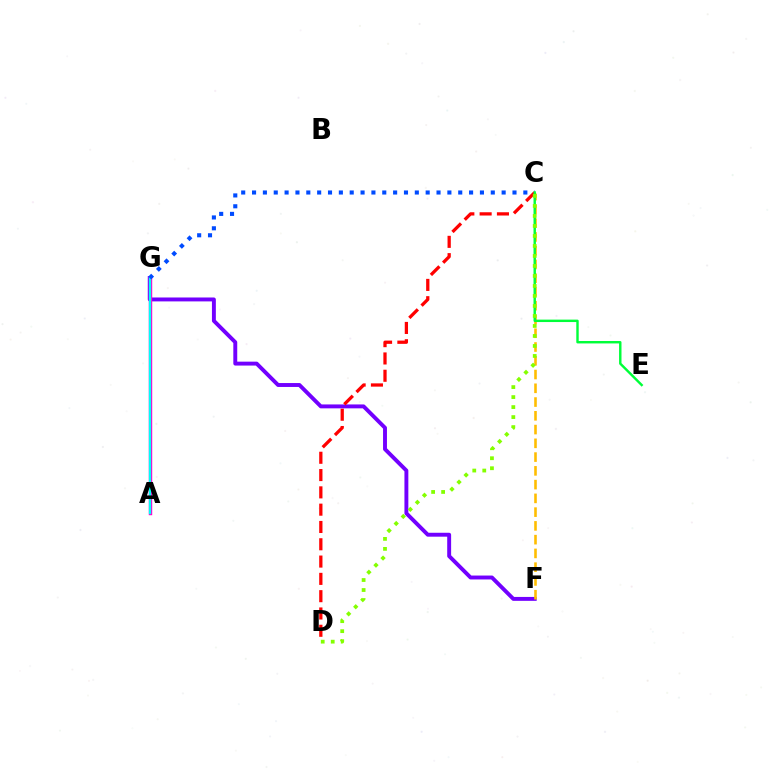{('F', 'G'): [{'color': '#7200ff', 'line_style': 'solid', 'thickness': 2.82}], ('A', 'G'): [{'color': '#ff00cf', 'line_style': 'solid', 'thickness': 2.47}, {'color': '#00fff6', 'line_style': 'solid', 'thickness': 1.65}], ('C', 'F'): [{'color': '#ffbd00', 'line_style': 'dashed', 'thickness': 1.87}], ('C', 'D'): [{'color': '#ff0000', 'line_style': 'dashed', 'thickness': 2.35}, {'color': '#84ff00', 'line_style': 'dotted', 'thickness': 2.72}], ('C', 'G'): [{'color': '#004bff', 'line_style': 'dotted', 'thickness': 2.95}], ('C', 'E'): [{'color': '#00ff39', 'line_style': 'solid', 'thickness': 1.75}]}